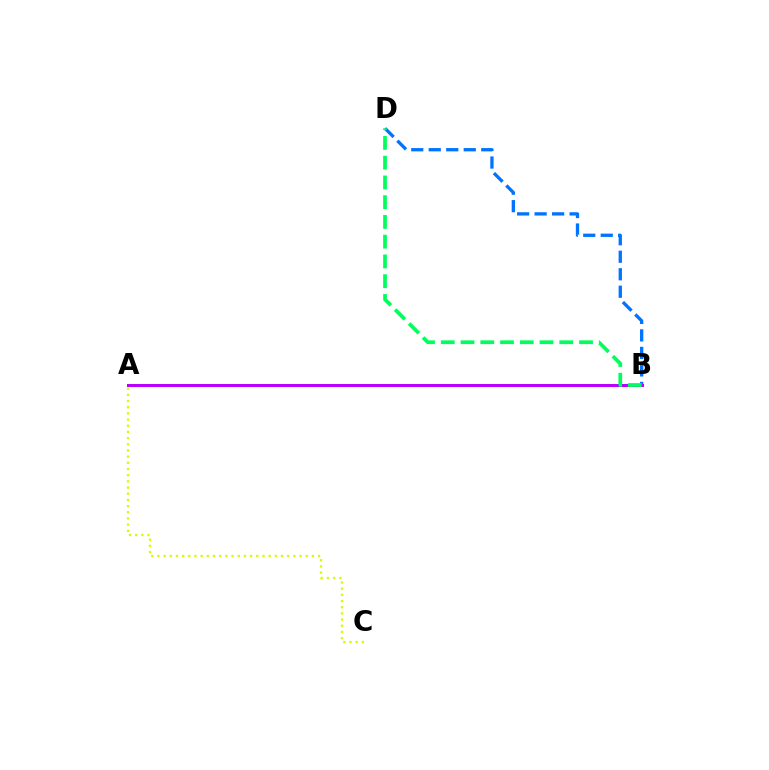{('A', 'C'): [{'color': '#d1ff00', 'line_style': 'dotted', 'thickness': 1.68}], ('B', 'D'): [{'color': '#0074ff', 'line_style': 'dashed', 'thickness': 2.38}, {'color': '#00ff5c', 'line_style': 'dashed', 'thickness': 2.68}], ('A', 'B'): [{'color': '#ff0000', 'line_style': 'solid', 'thickness': 1.96}, {'color': '#b900ff', 'line_style': 'solid', 'thickness': 2.17}]}